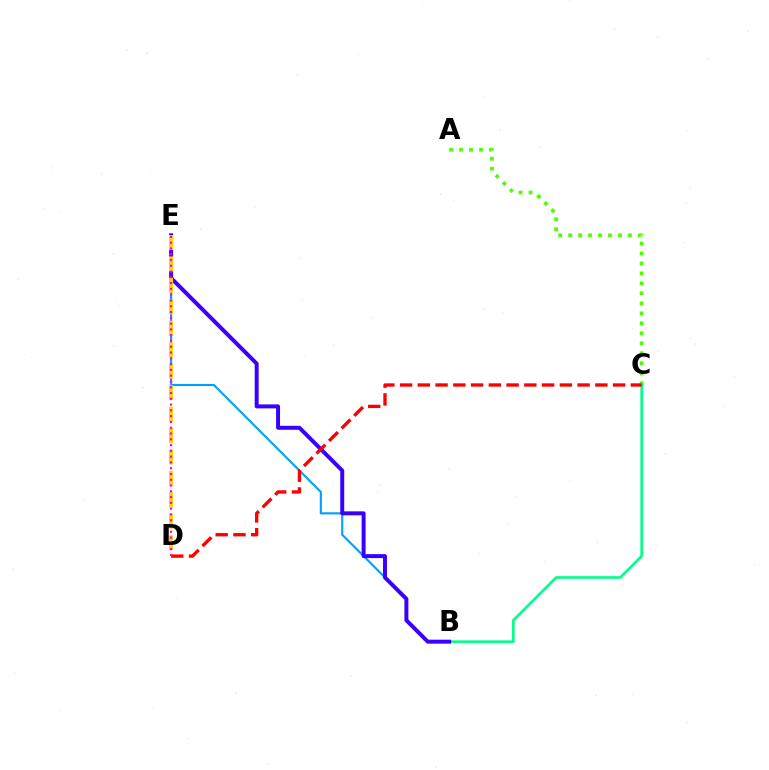{('A', 'C'): [{'color': '#4fff00', 'line_style': 'dotted', 'thickness': 2.71}], ('B', 'C'): [{'color': '#00ff86', 'line_style': 'solid', 'thickness': 1.88}], ('B', 'E'): [{'color': '#009eff', 'line_style': 'solid', 'thickness': 1.52}, {'color': '#3700ff', 'line_style': 'solid', 'thickness': 2.86}], ('D', 'E'): [{'color': '#ffd500', 'line_style': 'dashed', 'thickness': 2.91}, {'color': '#ff00ed', 'line_style': 'dotted', 'thickness': 1.57}], ('C', 'D'): [{'color': '#ff0000', 'line_style': 'dashed', 'thickness': 2.41}]}